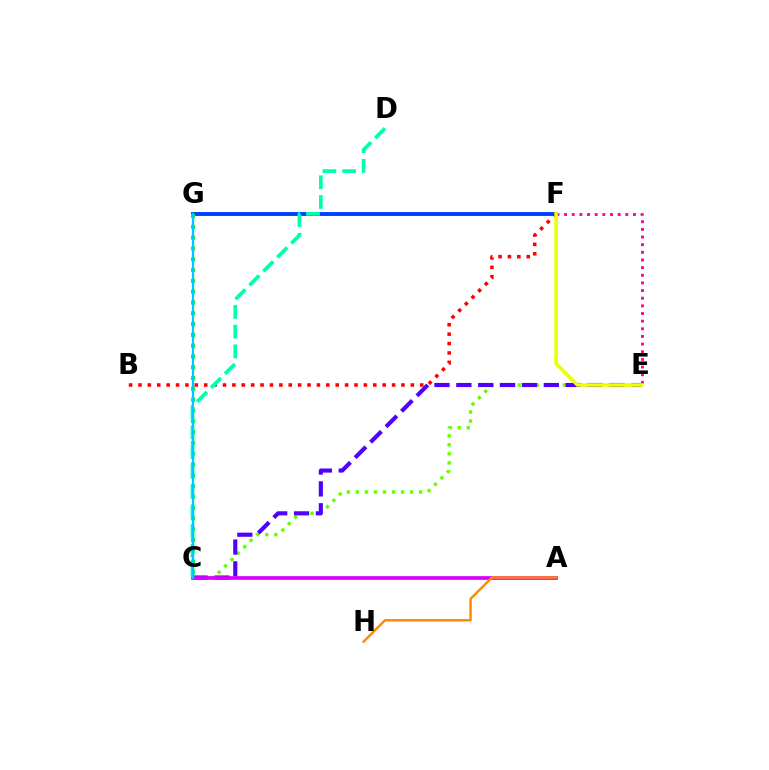{('C', 'E'): [{'color': '#66ff00', 'line_style': 'dotted', 'thickness': 2.45}, {'color': '#4f00ff', 'line_style': 'dashed', 'thickness': 2.97}], ('B', 'F'): [{'color': '#ff0000', 'line_style': 'dotted', 'thickness': 2.55}], ('F', 'G'): [{'color': '#003fff', 'line_style': 'solid', 'thickness': 2.8}], ('A', 'C'): [{'color': '#d600ff', 'line_style': 'solid', 'thickness': 2.65}], ('C', 'G'): [{'color': '#00ff27', 'line_style': 'dotted', 'thickness': 2.93}, {'color': '#00c7ff', 'line_style': 'solid', 'thickness': 1.59}], ('E', 'F'): [{'color': '#ff00a0', 'line_style': 'dotted', 'thickness': 2.08}, {'color': '#eeff00', 'line_style': 'solid', 'thickness': 2.59}], ('C', 'D'): [{'color': '#00ffaf', 'line_style': 'dashed', 'thickness': 2.68}], ('A', 'H'): [{'color': '#ff8800', 'line_style': 'solid', 'thickness': 1.75}]}